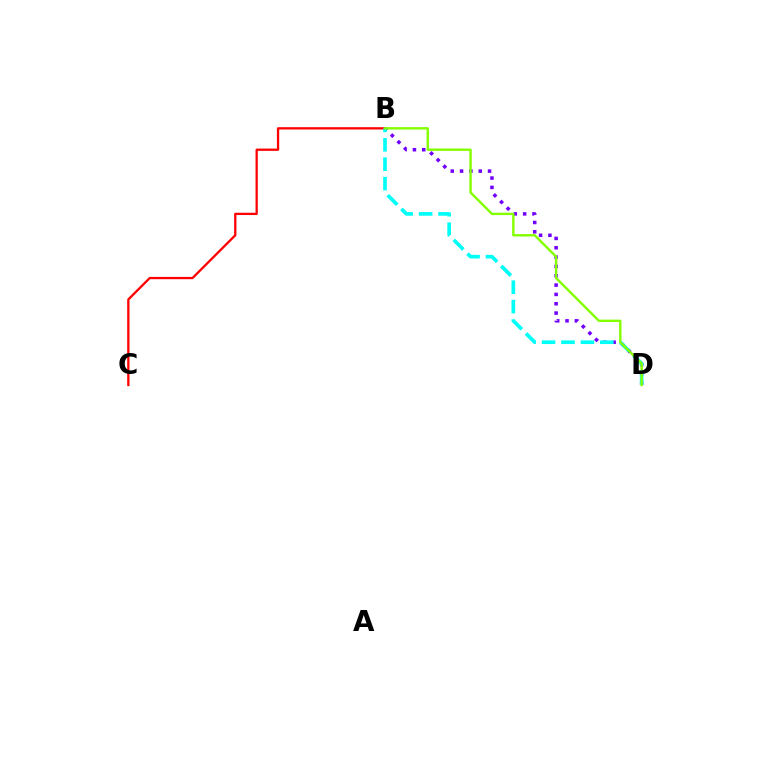{('B', 'C'): [{'color': '#ff0000', 'line_style': 'solid', 'thickness': 1.65}], ('B', 'D'): [{'color': '#7200ff', 'line_style': 'dotted', 'thickness': 2.54}, {'color': '#00fff6', 'line_style': 'dashed', 'thickness': 2.64}, {'color': '#84ff00', 'line_style': 'solid', 'thickness': 1.74}]}